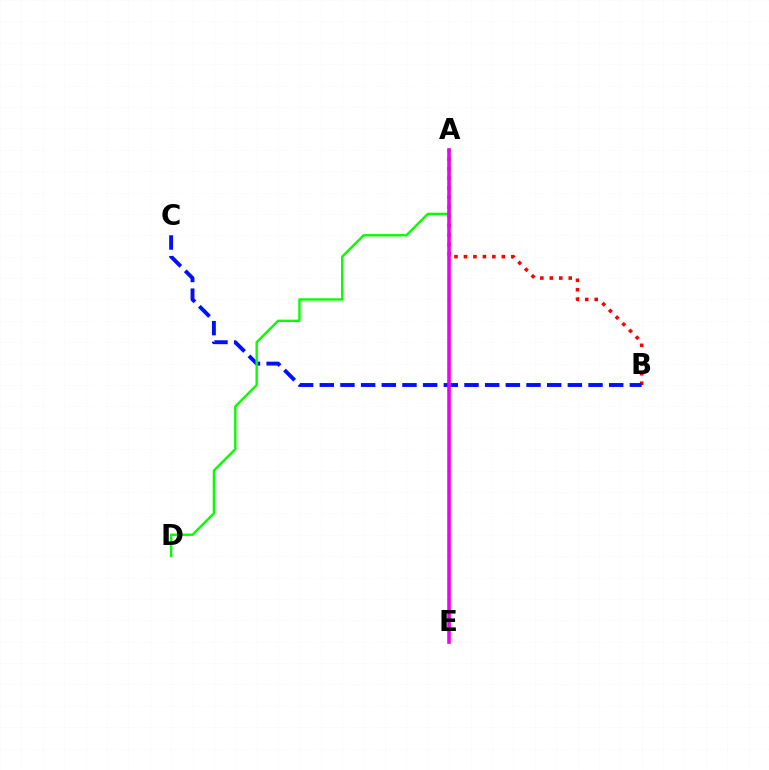{('A', 'E'): [{'color': '#fcf500', 'line_style': 'solid', 'thickness': 1.81}, {'color': '#00fff6', 'line_style': 'dashed', 'thickness': 1.53}, {'color': '#ee00ff', 'line_style': 'solid', 'thickness': 2.58}], ('A', 'B'): [{'color': '#ff0000', 'line_style': 'dotted', 'thickness': 2.57}], ('B', 'C'): [{'color': '#0010ff', 'line_style': 'dashed', 'thickness': 2.81}], ('A', 'D'): [{'color': '#08ff00', 'line_style': 'solid', 'thickness': 1.73}]}